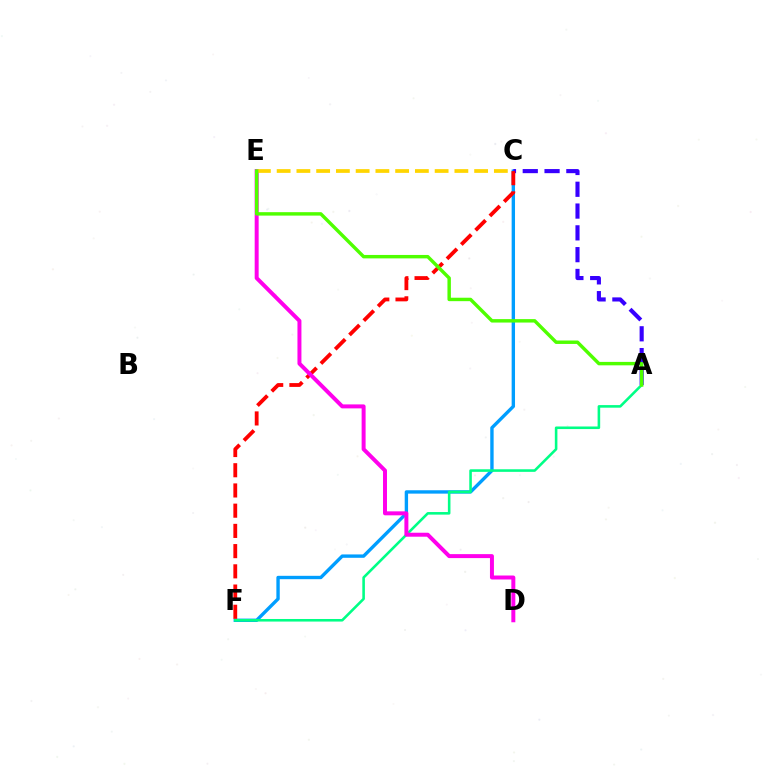{('C', 'F'): [{'color': '#009eff', 'line_style': 'solid', 'thickness': 2.43}, {'color': '#ff0000', 'line_style': 'dashed', 'thickness': 2.75}], ('A', 'C'): [{'color': '#3700ff', 'line_style': 'dashed', 'thickness': 2.96}], ('A', 'F'): [{'color': '#00ff86', 'line_style': 'solid', 'thickness': 1.86}], ('D', 'E'): [{'color': '#ff00ed', 'line_style': 'solid', 'thickness': 2.86}], ('C', 'E'): [{'color': '#ffd500', 'line_style': 'dashed', 'thickness': 2.68}], ('A', 'E'): [{'color': '#4fff00', 'line_style': 'solid', 'thickness': 2.47}]}